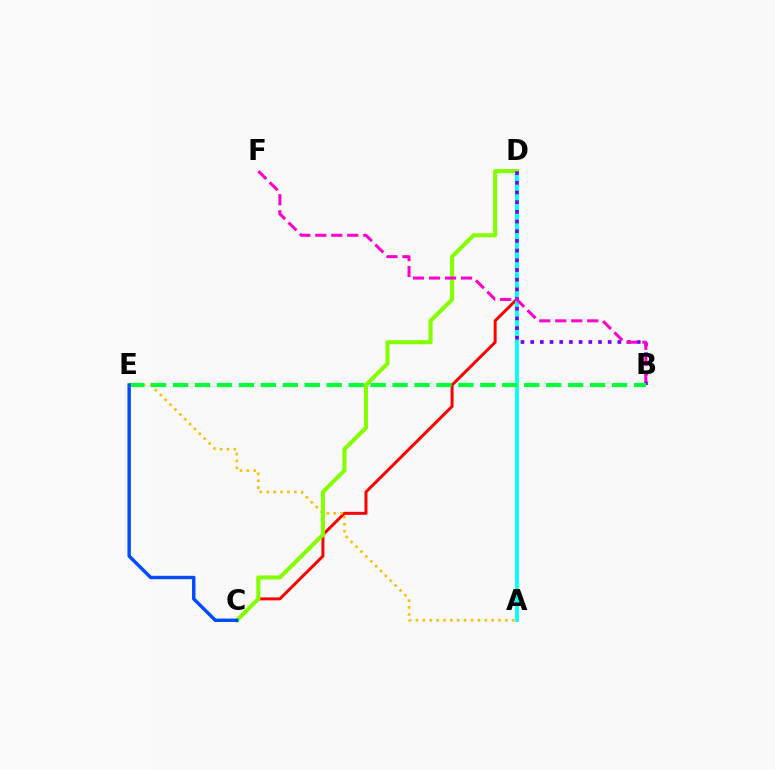{('C', 'D'): [{'color': '#ff0000', 'line_style': 'solid', 'thickness': 2.14}, {'color': '#84ff00', 'line_style': 'solid', 'thickness': 2.93}], ('A', 'E'): [{'color': '#ffbd00', 'line_style': 'dotted', 'thickness': 1.87}], ('A', 'D'): [{'color': '#00fff6', 'line_style': 'solid', 'thickness': 2.73}], ('B', 'D'): [{'color': '#7200ff', 'line_style': 'dotted', 'thickness': 2.63}], ('B', 'E'): [{'color': '#00ff39', 'line_style': 'dashed', 'thickness': 2.98}], ('B', 'F'): [{'color': '#ff00cf', 'line_style': 'dashed', 'thickness': 2.17}], ('C', 'E'): [{'color': '#004bff', 'line_style': 'solid', 'thickness': 2.46}]}